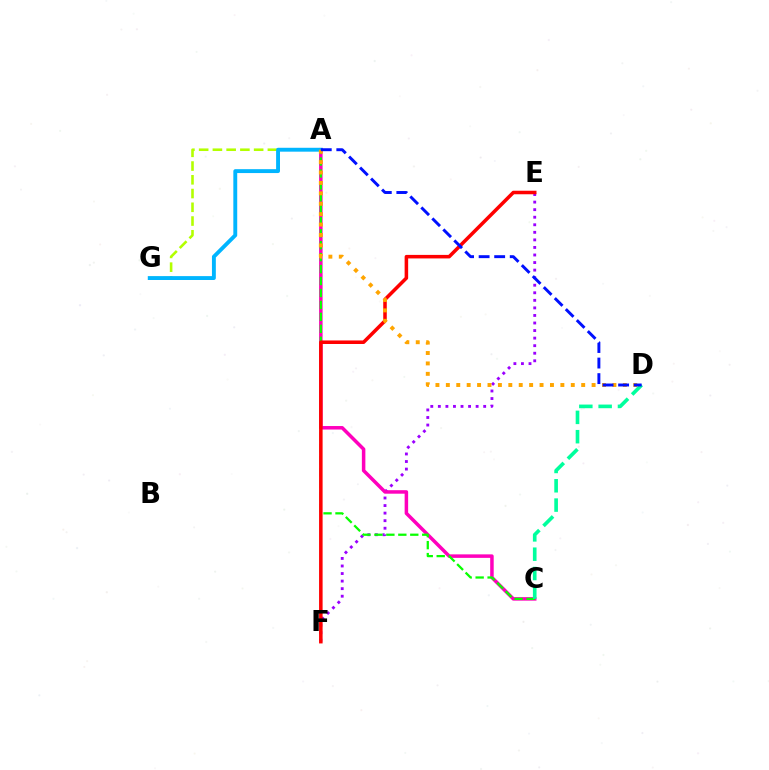{('A', 'G'): [{'color': '#b3ff00', 'line_style': 'dashed', 'thickness': 1.87}, {'color': '#00b5ff', 'line_style': 'solid', 'thickness': 2.8}], ('E', 'F'): [{'color': '#9b00ff', 'line_style': 'dotted', 'thickness': 2.05}, {'color': '#ff0000', 'line_style': 'solid', 'thickness': 2.55}], ('A', 'C'): [{'color': '#ff00bd', 'line_style': 'solid', 'thickness': 2.52}, {'color': '#08ff00', 'line_style': 'dashed', 'thickness': 1.62}], ('C', 'D'): [{'color': '#00ff9d', 'line_style': 'dashed', 'thickness': 2.62}], ('A', 'D'): [{'color': '#ffa500', 'line_style': 'dotted', 'thickness': 2.83}, {'color': '#0010ff', 'line_style': 'dashed', 'thickness': 2.11}]}